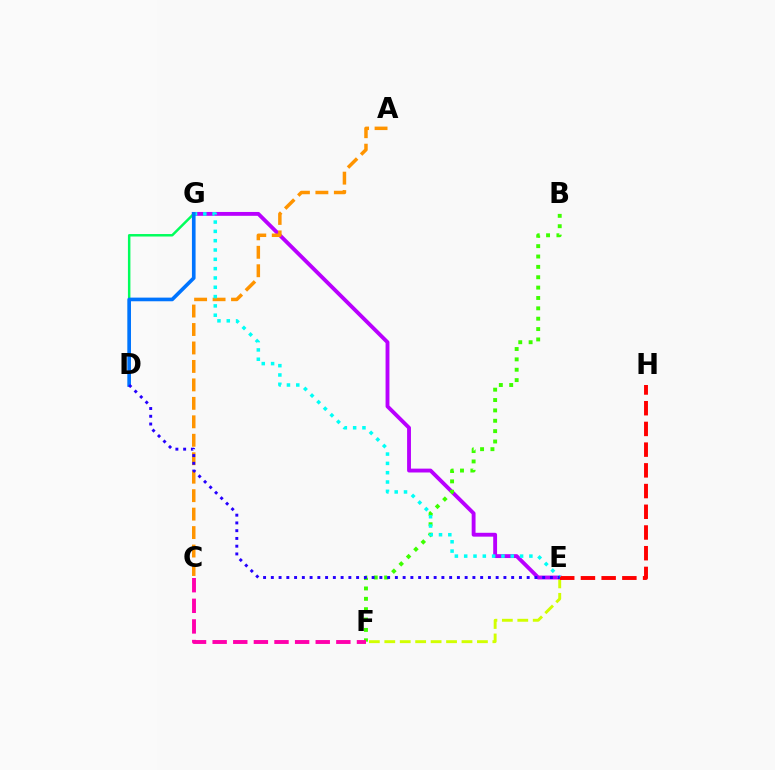{('E', 'F'): [{'color': '#d1ff00', 'line_style': 'dashed', 'thickness': 2.1}], ('E', 'G'): [{'color': '#b900ff', 'line_style': 'solid', 'thickness': 2.78}, {'color': '#00fff6', 'line_style': 'dotted', 'thickness': 2.53}], ('A', 'C'): [{'color': '#ff9400', 'line_style': 'dashed', 'thickness': 2.51}], ('E', 'H'): [{'color': '#ff0000', 'line_style': 'dashed', 'thickness': 2.81}], ('B', 'F'): [{'color': '#3dff00', 'line_style': 'dotted', 'thickness': 2.82}], ('C', 'F'): [{'color': '#ff00ac', 'line_style': 'dashed', 'thickness': 2.8}], ('D', 'G'): [{'color': '#00ff5c', 'line_style': 'solid', 'thickness': 1.78}, {'color': '#0074ff', 'line_style': 'solid', 'thickness': 2.63}], ('D', 'E'): [{'color': '#2500ff', 'line_style': 'dotted', 'thickness': 2.11}]}